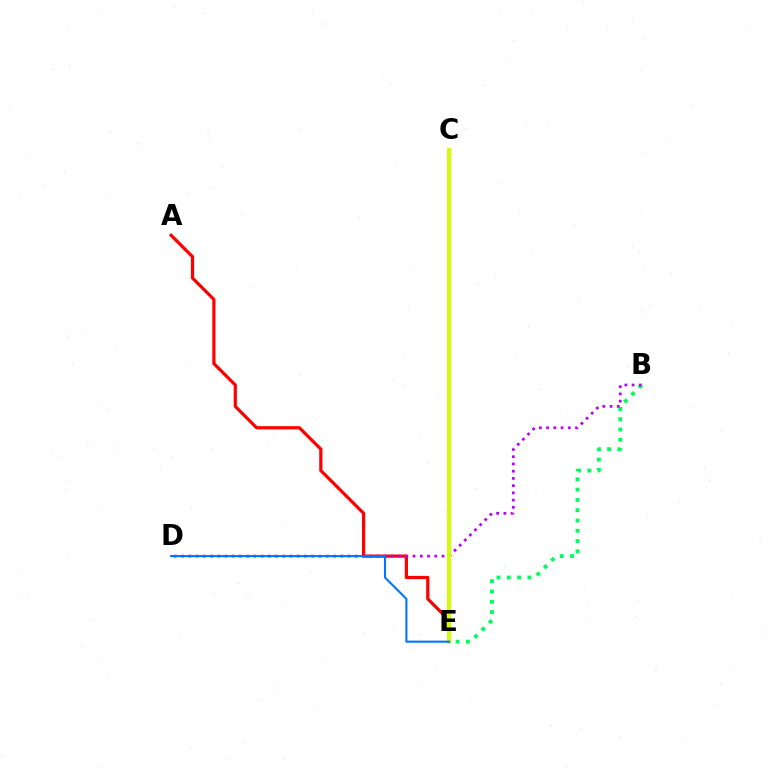{('B', 'E'): [{'color': '#00ff5c', 'line_style': 'dotted', 'thickness': 2.8}], ('A', 'E'): [{'color': '#ff0000', 'line_style': 'solid', 'thickness': 2.31}], ('B', 'D'): [{'color': '#b900ff', 'line_style': 'dotted', 'thickness': 1.97}], ('C', 'E'): [{'color': '#d1ff00', 'line_style': 'solid', 'thickness': 2.93}], ('D', 'E'): [{'color': '#0074ff', 'line_style': 'solid', 'thickness': 1.51}]}